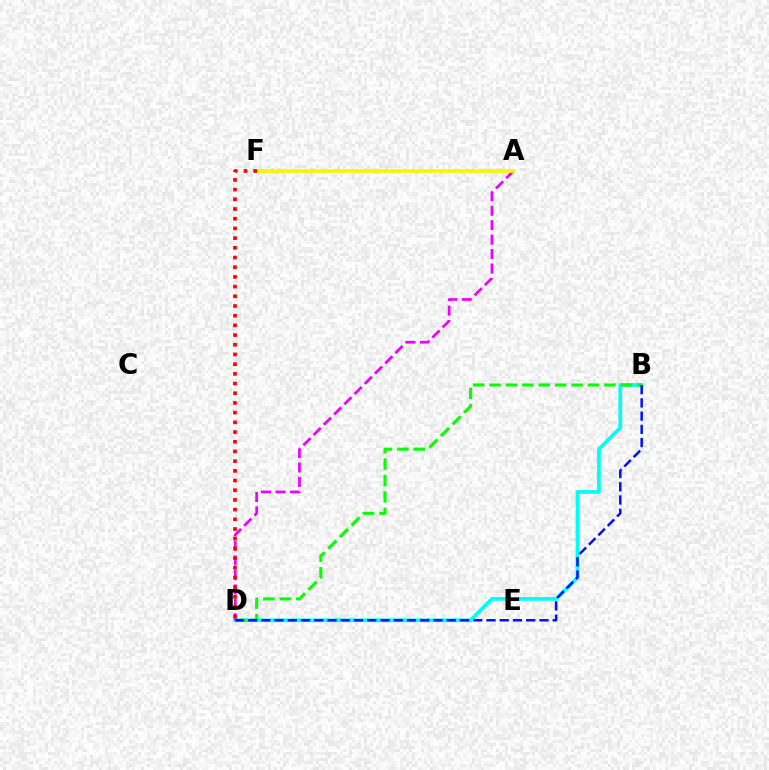{('B', 'D'): [{'color': '#00fff6', 'line_style': 'solid', 'thickness': 2.68}, {'color': '#08ff00', 'line_style': 'dashed', 'thickness': 2.23}, {'color': '#0010ff', 'line_style': 'dashed', 'thickness': 1.8}], ('A', 'D'): [{'color': '#ee00ff', 'line_style': 'dashed', 'thickness': 1.96}], ('A', 'F'): [{'color': '#fcf500', 'line_style': 'solid', 'thickness': 2.66}], ('D', 'F'): [{'color': '#ff0000', 'line_style': 'dotted', 'thickness': 2.63}]}